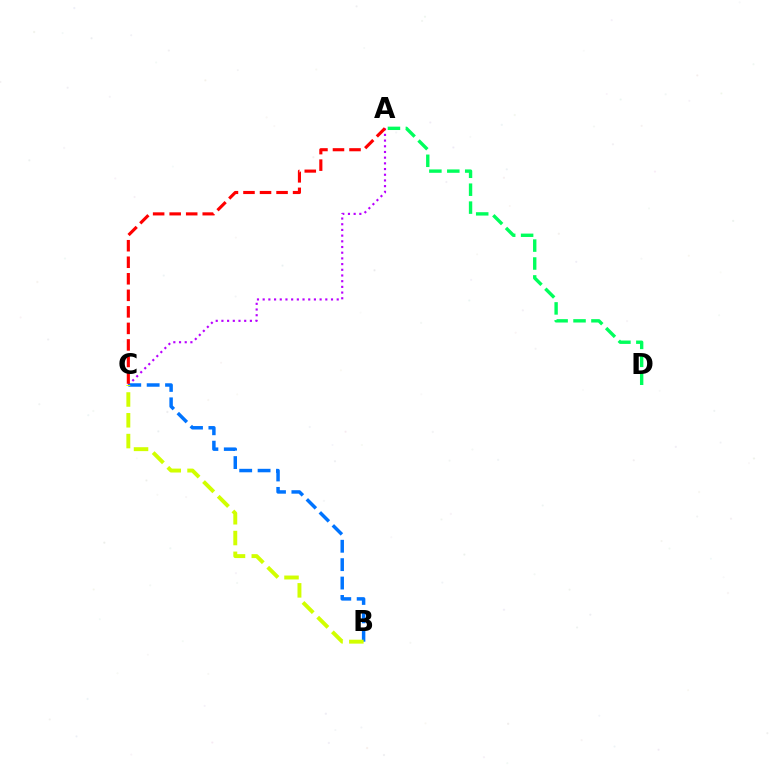{('A', 'C'): [{'color': '#b900ff', 'line_style': 'dotted', 'thickness': 1.55}, {'color': '#ff0000', 'line_style': 'dashed', 'thickness': 2.25}], ('B', 'C'): [{'color': '#0074ff', 'line_style': 'dashed', 'thickness': 2.5}, {'color': '#d1ff00', 'line_style': 'dashed', 'thickness': 2.82}], ('A', 'D'): [{'color': '#00ff5c', 'line_style': 'dashed', 'thickness': 2.43}]}